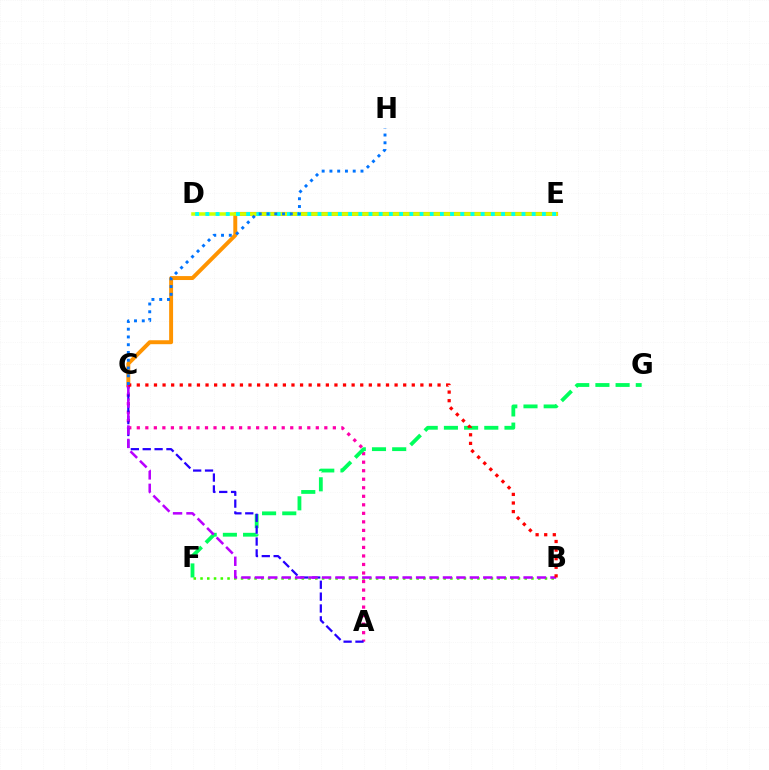{('C', 'E'): [{'color': '#ff9400', 'line_style': 'solid', 'thickness': 2.84}], ('D', 'E'): [{'color': '#d1ff00', 'line_style': 'solid', 'thickness': 2.53}, {'color': '#00fff6', 'line_style': 'dotted', 'thickness': 2.77}], ('A', 'C'): [{'color': '#ff00ac', 'line_style': 'dotted', 'thickness': 2.32}, {'color': '#2500ff', 'line_style': 'dashed', 'thickness': 1.61}], ('F', 'G'): [{'color': '#00ff5c', 'line_style': 'dashed', 'thickness': 2.74}], ('B', 'F'): [{'color': '#3dff00', 'line_style': 'dotted', 'thickness': 1.83}], ('B', 'C'): [{'color': '#b900ff', 'line_style': 'dashed', 'thickness': 1.83}, {'color': '#ff0000', 'line_style': 'dotted', 'thickness': 2.33}], ('C', 'H'): [{'color': '#0074ff', 'line_style': 'dotted', 'thickness': 2.11}]}